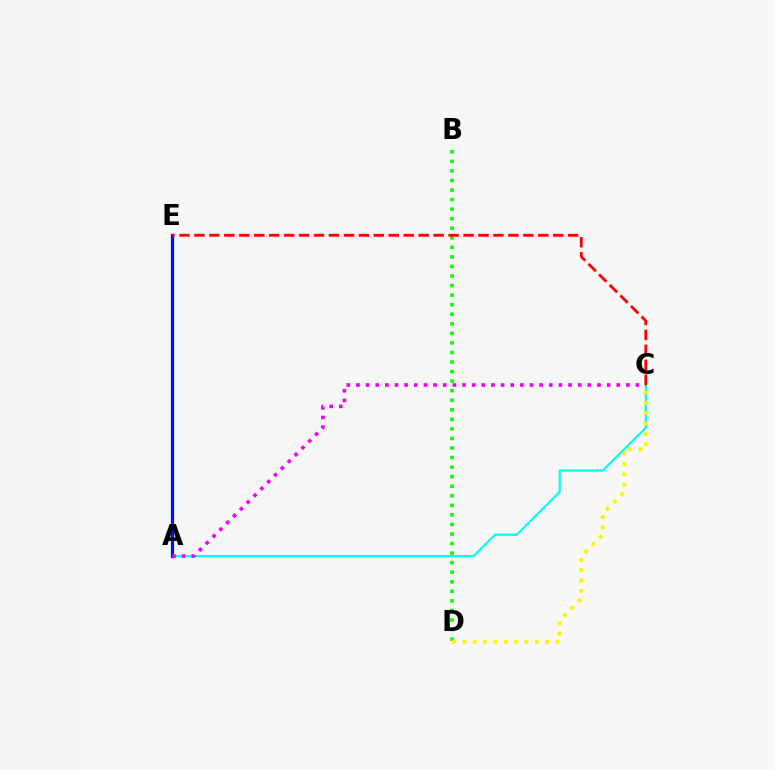{('A', 'C'): [{'color': '#00fff6', 'line_style': 'solid', 'thickness': 1.59}, {'color': '#ee00ff', 'line_style': 'dotted', 'thickness': 2.62}], ('B', 'D'): [{'color': '#08ff00', 'line_style': 'dotted', 'thickness': 2.6}], ('C', 'D'): [{'color': '#fcf500', 'line_style': 'dotted', 'thickness': 2.81}], ('A', 'E'): [{'color': '#0010ff', 'line_style': 'solid', 'thickness': 2.33}], ('C', 'E'): [{'color': '#ff0000', 'line_style': 'dashed', 'thickness': 2.03}]}